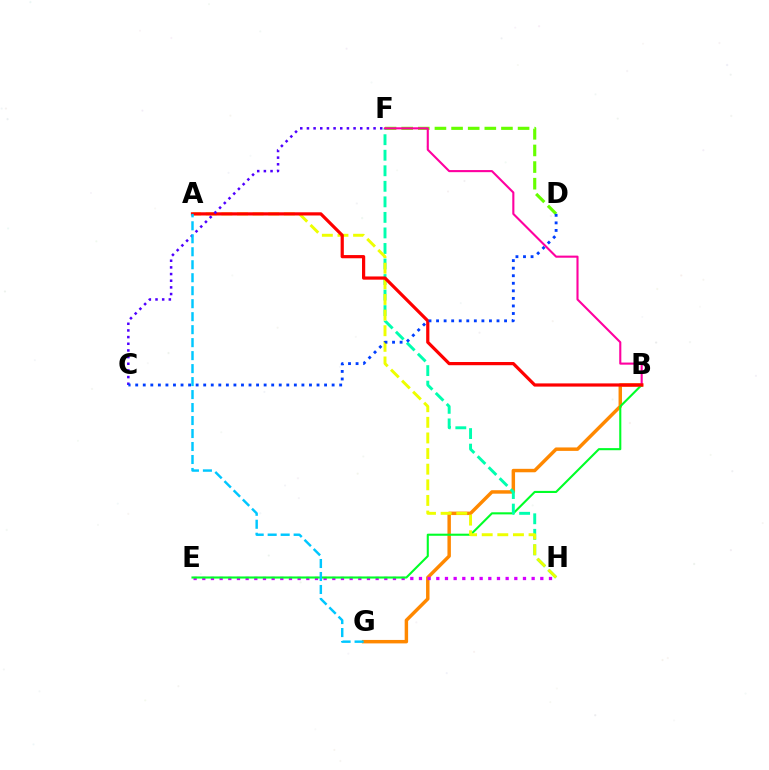{('B', 'G'): [{'color': '#ff8800', 'line_style': 'solid', 'thickness': 2.49}], ('D', 'F'): [{'color': '#66ff00', 'line_style': 'dashed', 'thickness': 2.26}], ('E', 'H'): [{'color': '#d600ff', 'line_style': 'dotted', 'thickness': 2.35}], ('B', 'E'): [{'color': '#00ff27', 'line_style': 'solid', 'thickness': 1.51}], ('F', 'H'): [{'color': '#00ffaf', 'line_style': 'dashed', 'thickness': 2.11}], ('B', 'F'): [{'color': '#ff00a0', 'line_style': 'solid', 'thickness': 1.52}], ('A', 'H'): [{'color': '#eeff00', 'line_style': 'dashed', 'thickness': 2.12}], ('A', 'B'): [{'color': '#ff0000', 'line_style': 'solid', 'thickness': 2.31}], ('C', 'F'): [{'color': '#4f00ff', 'line_style': 'dotted', 'thickness': 1.81}], ('C', 'D'): [{'color': '#003fff', 'line_style': 'dotted', 'thickness': 2.05}], ('A', 'G'): [{'color': '#00c7ff', 'line_style': 'dashed', 'thickness': 1.76}]}